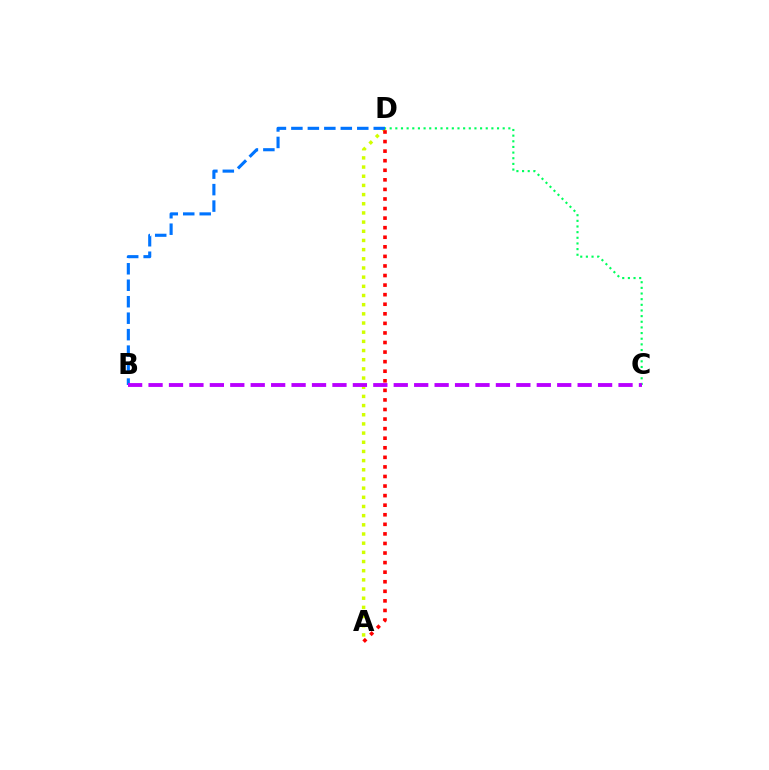{('C', 'D'): [{'color': '#00ff5c', 'line_style': 'dotted', 'thickness': 1.54}], ('A', 'D'): [{'color': '#d1ff00', 'line_style': 'dotted', 'thickness': 2.49}, {'color': '#ff0000', 'line_style': 'dotted', 'thickness': 2.6}], ('B', 'D'): [{'color': '#0074ff', 'line_style': 'dashed', 'thickness': 2.24}], ('B', 'C'): [{'color': '#b900ff', 'line_style': 'dashed', 'thickness': 2.78}]}